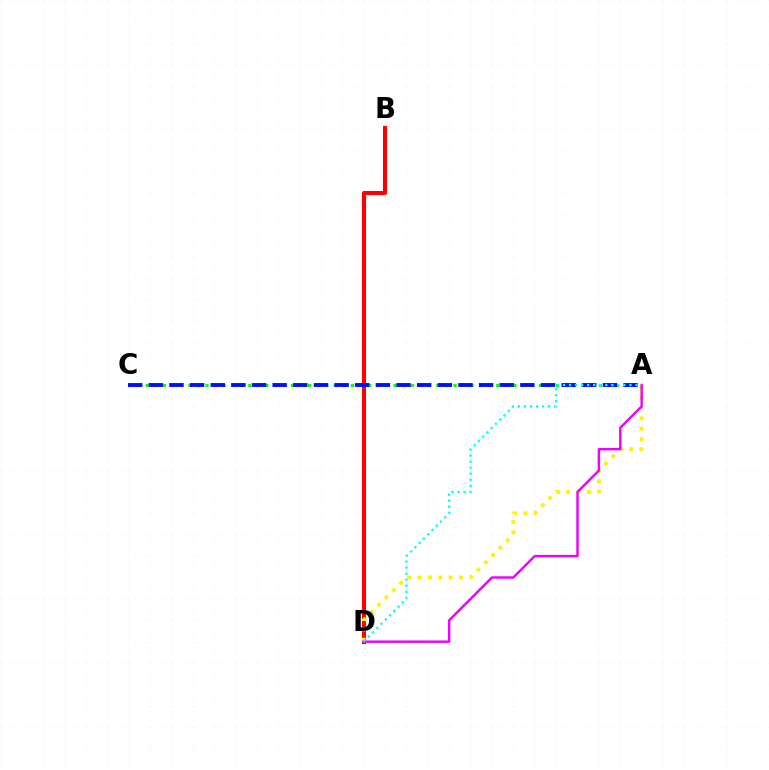{('A', 'C'): [{'color': '#08ff00', 'line_style': 'dotted', 'thickness': 2.32}, {'color': '#0010ff', 'line_style': 'dashed', 'thickness': 2.8}], ('B', 'D'): [{'color': '#ff0000', 'line_style': 'solid', 'thickness': 2.94}], ('A', 'D'): [{'color': '#fcf500', 'line_style': 'dotted', 'thickness': 2.81}, {'color': '#ee00ff', 'line_style': 'solid', 'thickness': 1.75}, {'color': '#00fff6', 'line_style': 'dotted', 'thickness': 1.64}]}